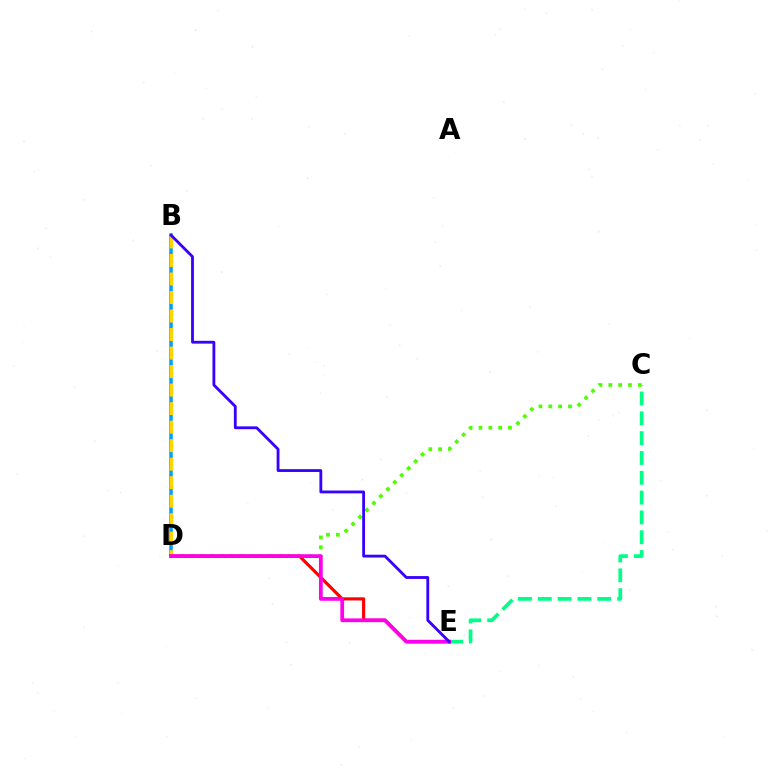{('B', 'D'): [{'color': '#009eff', 'line_style': 'solid', 'thickness': 2.52}, {'color': '#ffd500', 'line_style': 'dashed', 'thickness': 2.52}], ('C', 'D'): [{'color': '#4fff00', 'line_style': 'dotted', 'thickness': 2.67}], ('C', 'E'): [{'color': '#00ff86', 'line_style': 'dashed', 'thickness': 2.69}], ('D', 'E'): [{'color': '#ff0000', 'line_style': 'solid', 'thickness': 2.26}, {'color': '#ff00ed', 'line_style': 'solid', 'thickness': 2.71}], ('B', 'E'): [{'color': '#3700ff', 'line_style': 'solid', 'thickness': 2.03}]}